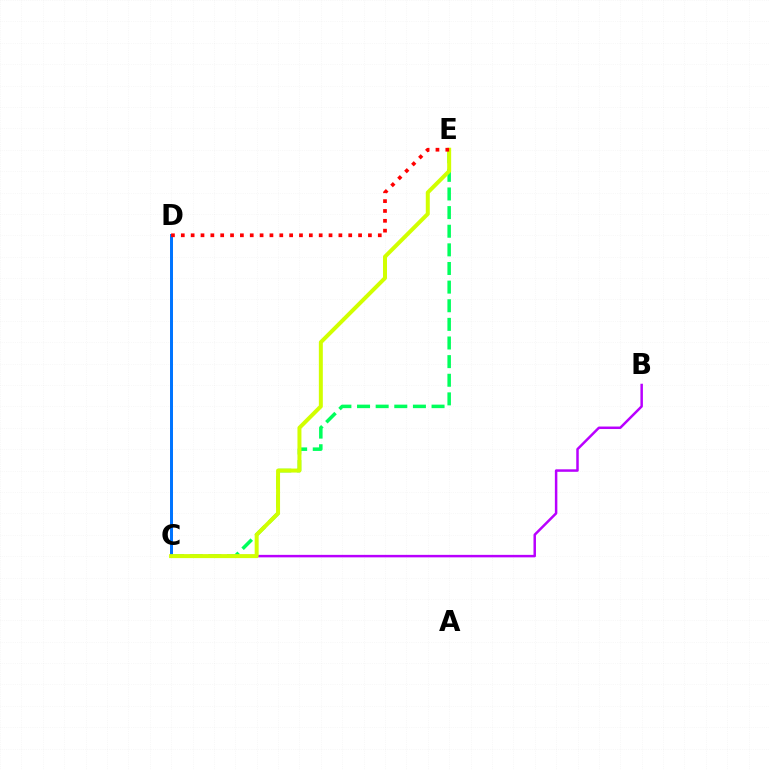{('B', 'C'): [{'color': '#b900ff', 'line_style': 'solid', 'thickness': 1.79}], ('C', 'E'): [{'color': '#00ff5c', 'line_style': 'dashed', 'thickness': 2.53}, {'color': '#d1ff00', 'line_style': 'solid', 'thickness': 2.87}], ('C', 'D'): [{'color': '#0074ff', 'line_style': 'solid', 'thickness': 2.14}], ('D', 'E'): [{'color': '#ff0000', 'line_style': 'dotted', 'thickness': 2.68}]}